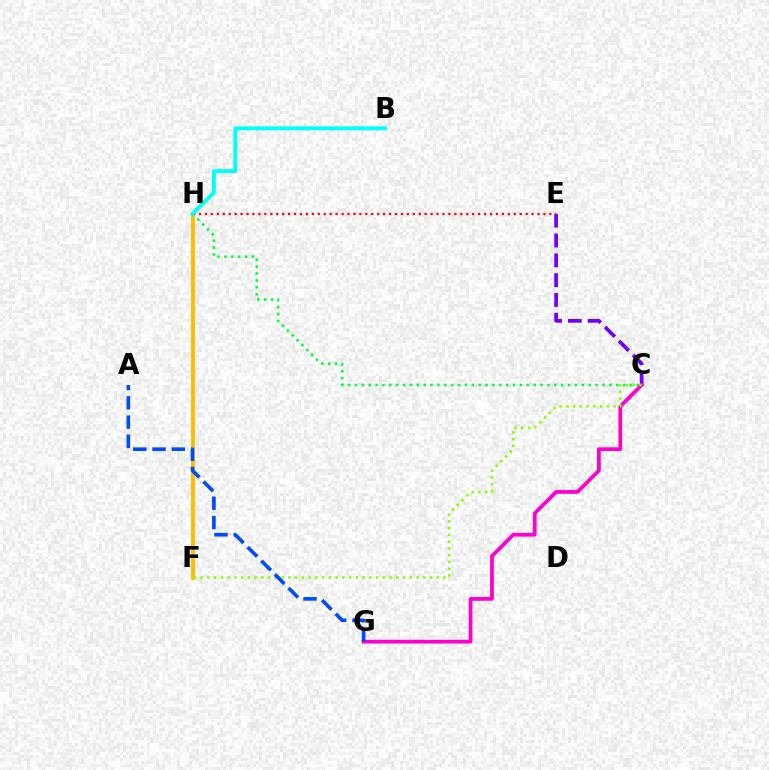{('C', 'E'): [{'color': '#7200ff', 'line_style': 'dashed', 'thickness': 2.69}], ('C', 'H'): [{'color': '#00ff39', 'line_style': 'dotted', 'thickness': 1.87}], ('F', 'H'): [{'color': '#ffbd00', 'line_style': 'solid', 'thickness': 2.83}], ('E', 'H'): [{'color': '#ff0000', 'line_style': 'dotted', 'thickness': 1.61}], ('C', 'G'): [{'color': '#ff00cf', 'line_style': 'solid', 'thickness': 2.69}], ('B', 'H'): [{'color': '#00fff6', 'line_style': 'solid', 'thickness': 2.82}], ('C', 'F'): [{'color': '#84ff00', 'line_style': 'dotted', 'thickness': 1.83}], ('A', 'G'): [{'color': '#004bff', 'line_style': 'dashed', 'thickness': 2.62}]}